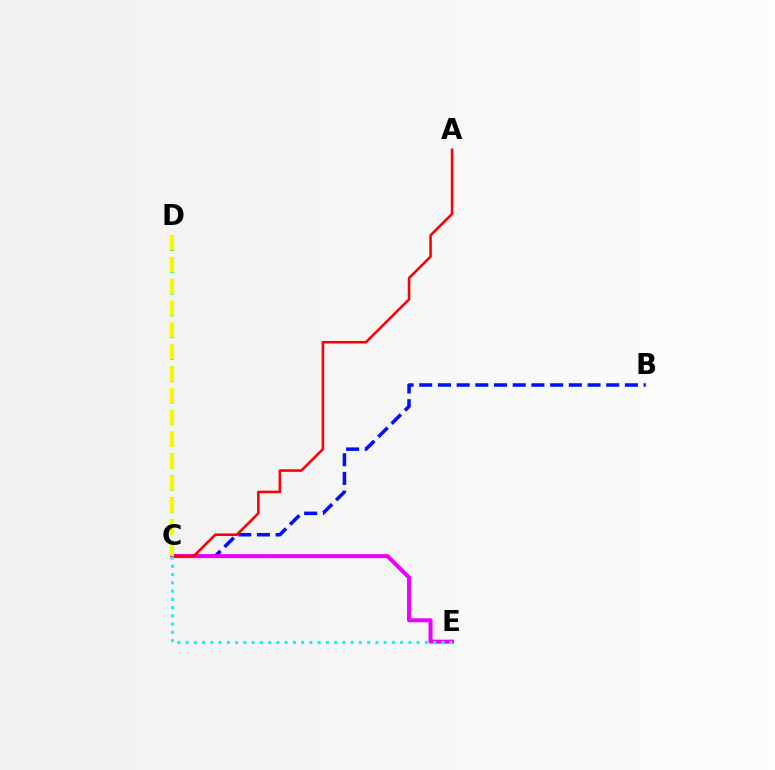{('C', 'D'): [{'color': '#08ff00', 'line_style': 'dashed', 'thickness': 2.96}, {'color': '#fcf500', 'line_style': 'dashed', 'thickness': 2.97}], ('B', 'C'): [{'color': '#0010ff', 'line_style': 'dashed', 'thickness': 2.54}], ('C', 'E'): [{'color': '#ee00ff', 'line_style': 'solid', 'thickness': 2.89}, {'color': '#00fff6', 'line_style': 'dotted', 'thickness': 2.24}], ('A', 'C'): [{'color': '#ff0000', 'line_style': 'solid', 'thickness': 1.85}]}